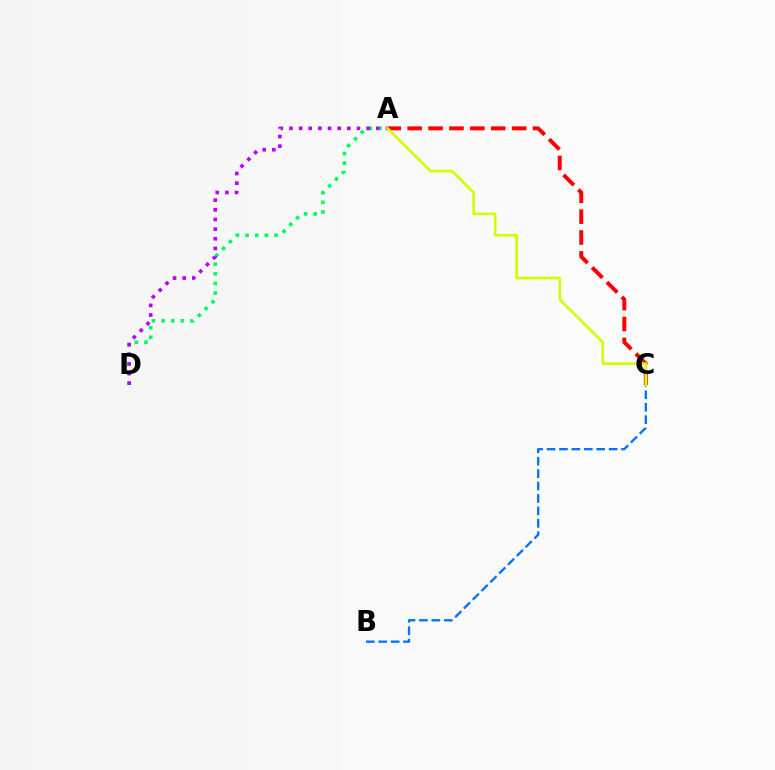{('A', 'D'): [{'color': '#00ff5c', 'line_style': 'dotted', 'thickness': 2.62}, {'color': '#b900ff', 'line_style': 'dotted', 'thickness': 2.62}], ('A', 'C'): [{'color': '#ff0000', 'line_style': 'dashed', 'thickness': 2.84}, {'color': '#d1ff00', 'line_style': 'solid', 'thickness': 1.93}], ('B', 'C'): [{'color': '#0074ff', 'line_style': 'dashed', 'thickness': 1.69}]}